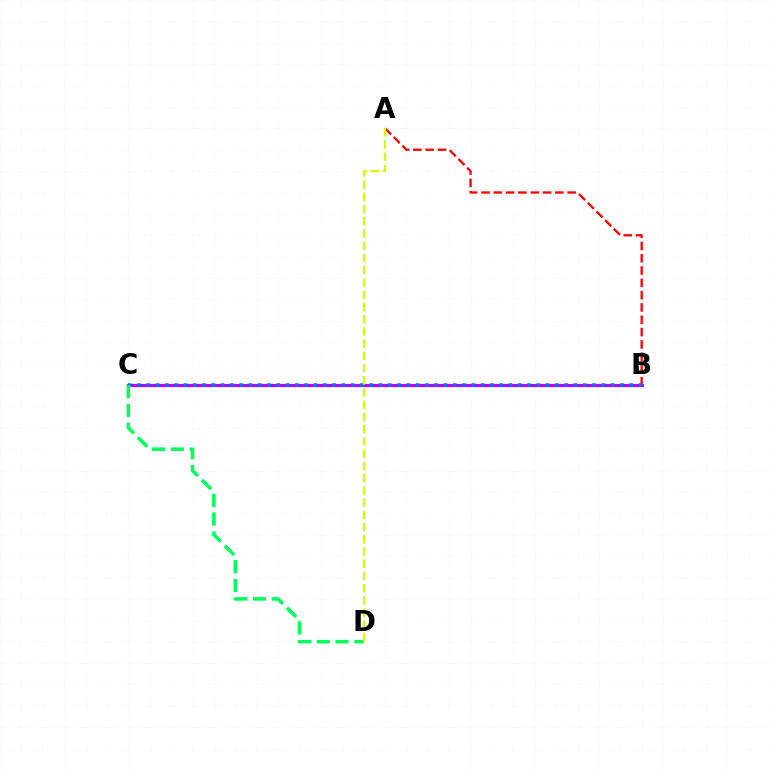{('A', 'B'): [{'color': '#ff0000', 'line_style': 'dashed', 'thickness': 1.67}], ('B', 'C'): [{'color': '#b900ff', 'line_style': 'solid', 'thickness': 2.27}, {'color': '#0074ff', 'line_style': 'dotted', 'thickness': 2.52}], ('C', 'D'): [{'color': '#00ff5c', 'line_style': 'dashed', 'thickness': 2.55}], ('A', 'D'): [{'color': '#d1ff00', 'line_style': 'dashed', 'thickness': 1.66}]}